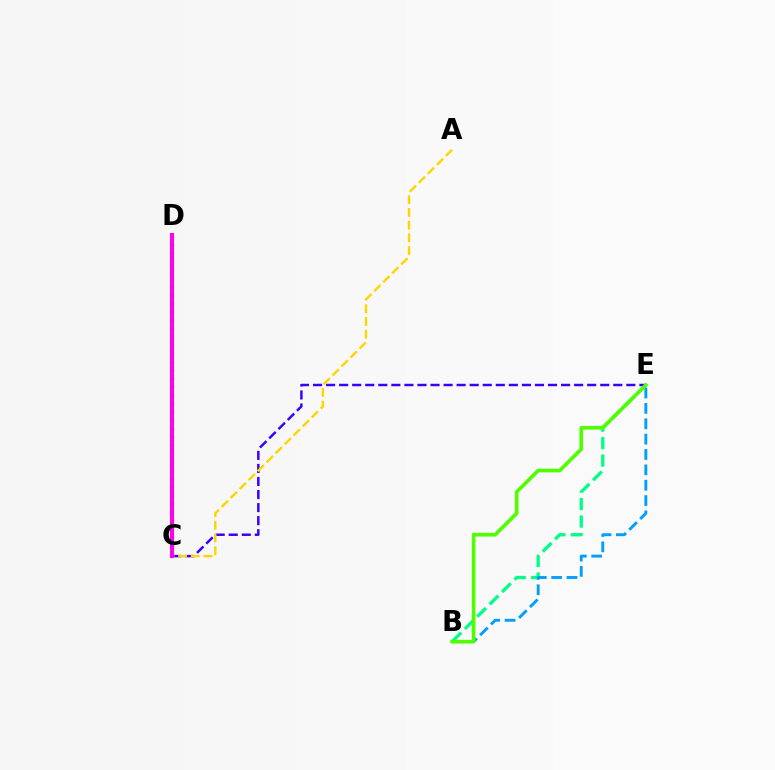{('B', 'E'): [{'color': '#00ff86', 'line_style': 'dashed', 'thickness': 2.37}, {'color': '#009eff', 'line_style': 'dashed', 'thickness': 2.09}, {'color': '#4fff00', 'line_style': 'solid', 'thickness': 2.62}], ('C', 'E'): [{'color': '#3700ff', 'line_style': 'dashed', 'thickness': 1.77}], ('C', 'D'): [{'color': '#ff0000', 'line_style': 'dotted', 'thickness': 2.27}, {'color': '#ff00ed', 'line_style': 'solid', 'thickness': 2.92}], ('A', 'C'): [{'color': '#ffd500', 'line_style': 'dashed', 'thickness': 1.72}]}